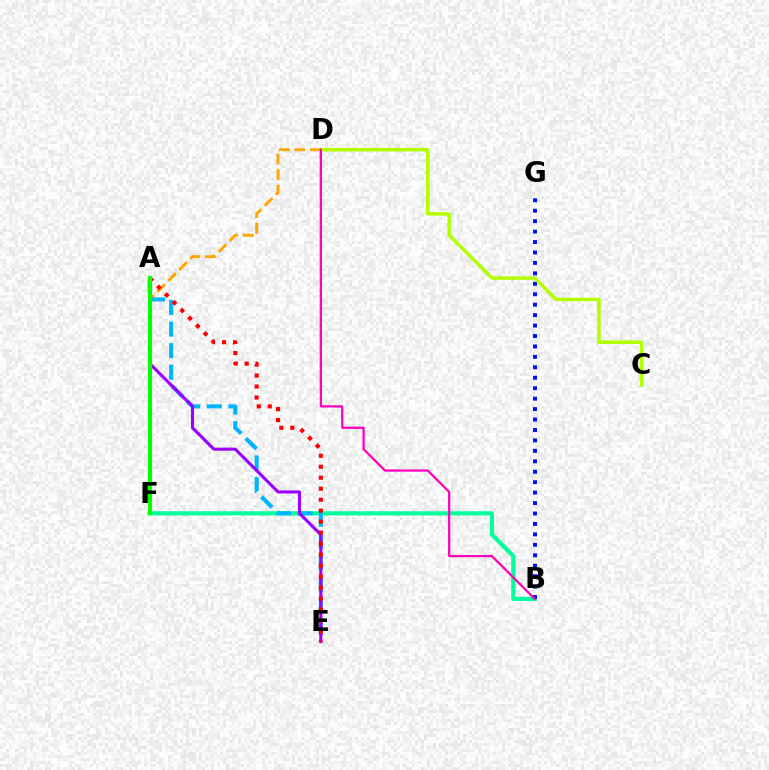{('D', 'F'): [{'color': '#ffa500', 'line_style': 'dashed', 'thickness': 2.12}], ('B', 'F'): [{'color': '#00ff9d', 'line_style': 'solid', 'thickness': 3.0}], ('A', 'E'): [{'color': '#00b5ff', 'line_style': 'dashed', 'thickness': 2.93}, {'color': '#9b00ff', 'line_style': 'solid', 'thickness': 2.21}, {'color': '#ff0000', 'line_style': 'dotted', 'thickness': 2.98}], ('B', 'G'): [{'color': '#0010ff', 'line_style': 'dotted', 'thickness': 2.84}], ('C', 'D'): [{'color': '#b3ff00', 'line_style': 'solid', 'thickness': 2.5}], ('B', 'D'): [{'color': '#ff00bd', 'line_style': 'solid', 'thickness': 1.62}], ('A', 'F'): [{'color': '#08ff00', 'line_style': 'solid', 'thickness': 2.99}]}